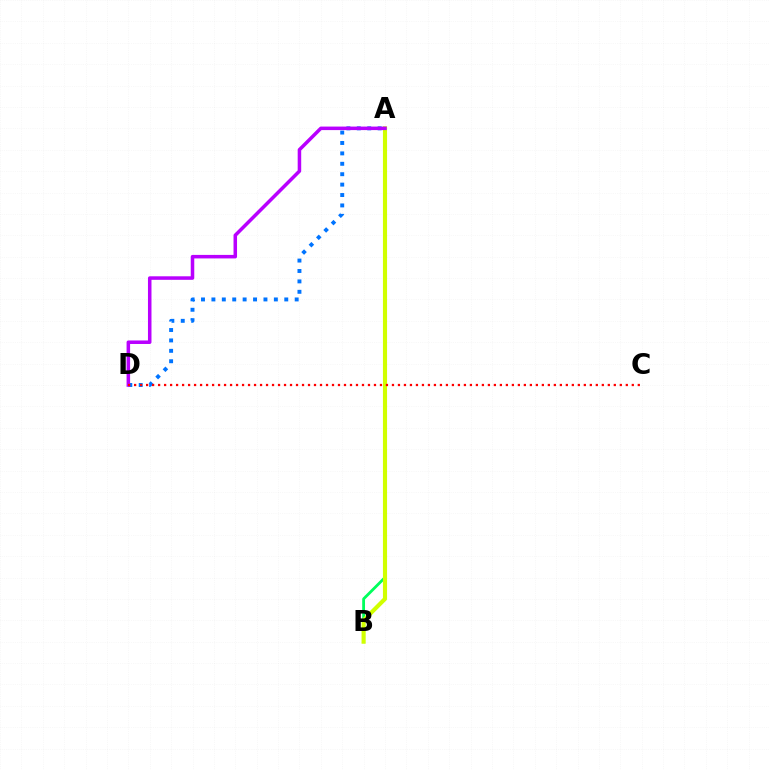{('A', 'B'): [{'color': '#00ff5c', 'line_style': 'solid', 'thickness': 2.02}, {'color': '#d1ff00', 'line_style': 'solid', 'thickness': 2.97}], ('A', 'D'): [{'color': '#0074ff', 'line_style': 'dotted', 'thickness': 2.83}, {'color': '#b900ff', 'line_style': 'solid', 'thickness': 2.53}], ('C', 'D'): [{'color': '#ff0000', 'line_style': 'dotted', 'thickness': 1.63}]}